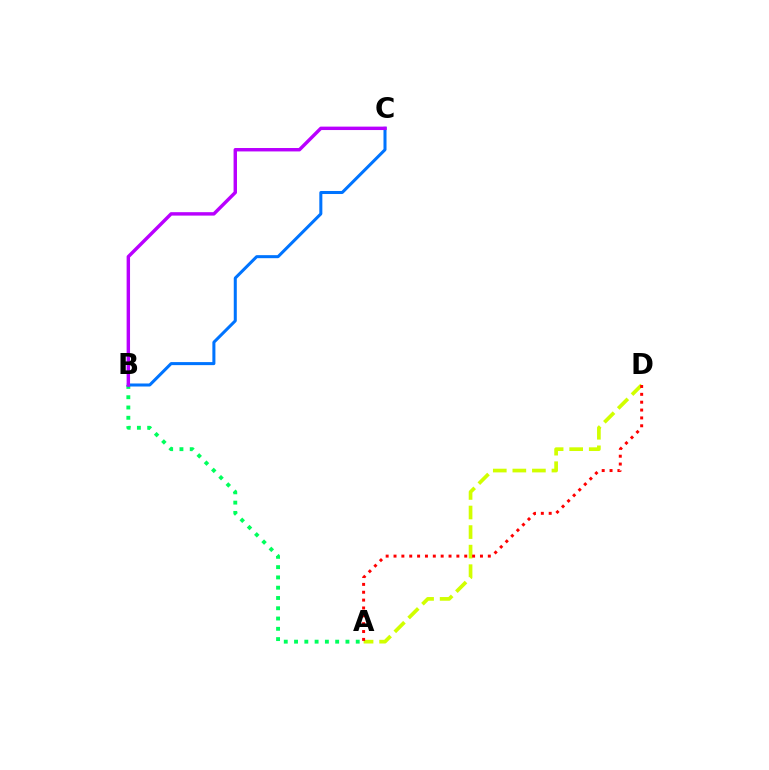{('A', 'B'): [{'color': '#00ff5c', 'line_style': 'dotted', 'thickness': 2.79}], ('A', 'D'): [{'color': '#d1ff00', 'line_style': 'dashed', 'thickness': 2.66}, {'color': '#ff0000', 'line_style': 'dotted', 'thickness': 2.14}], ('B', 'C'): [{'color': '#0074ff', 'line_style': 'solid', 'thickness': 2.18}, {'color': '#b900ff', 'line_style': 'solid', 'thickness': 2.46}]}